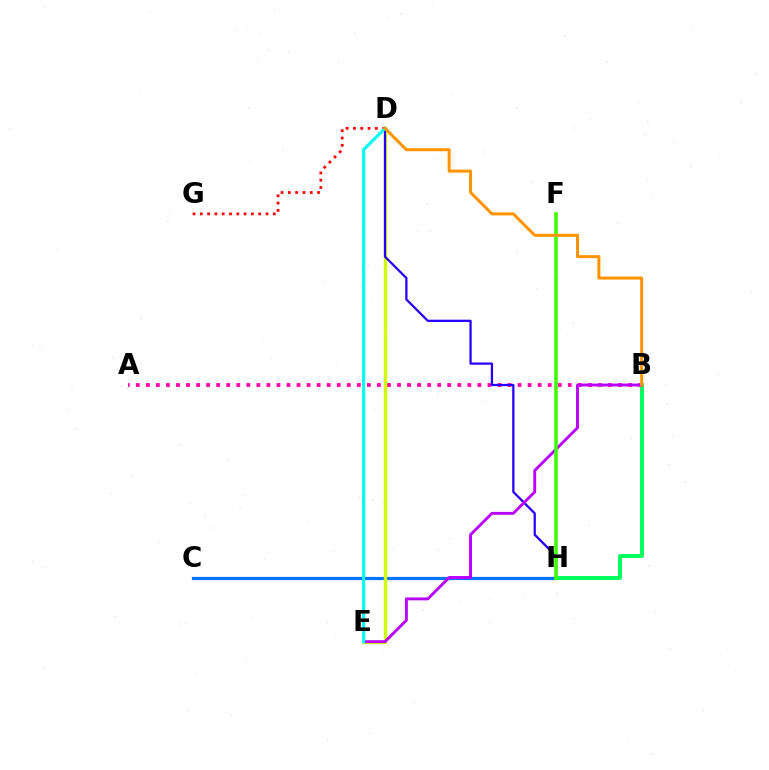{('C', 'H'): [{'color': '#0074ff', 'line_style': 'solid', 'thickness': 2.29}], ('B', 'H'): [{'color': '#00ff5c', 'line_style': 'solid', 'thickness': 2.8}], ('A', 'B'): [{'color': '#ff00ac', 'line_style': 'dotted', 'thickness': 2.73}], ('D', 'E'): [{'color': '#d1ff00', 'line_style': 'solid', 'thickness': 2.41}, {'color': '#00fff6', 'line_style': 'solid', 'thickness': 2.25}], ('D', 'H'): [{'color': '#2500ff', 'line_style': 'solid', 'thickness': 1.62}], ('B', 'E'): [{'color': '#b900ff', 'line_style': 'solid', 'thickness': 2.09}], ('F', 'H'): [{'color': '#3dff00', 'line_style': 'solid', 'thickness': 2.53}], ('D', 'G'): [{'color': '#ff0000', 'line_style': 'dotted', 'thickness': 1.98}], ('B', 'D'): [{'color': '#ff9400', 'line_style': 'solid', 'thickness': 2.17}]}